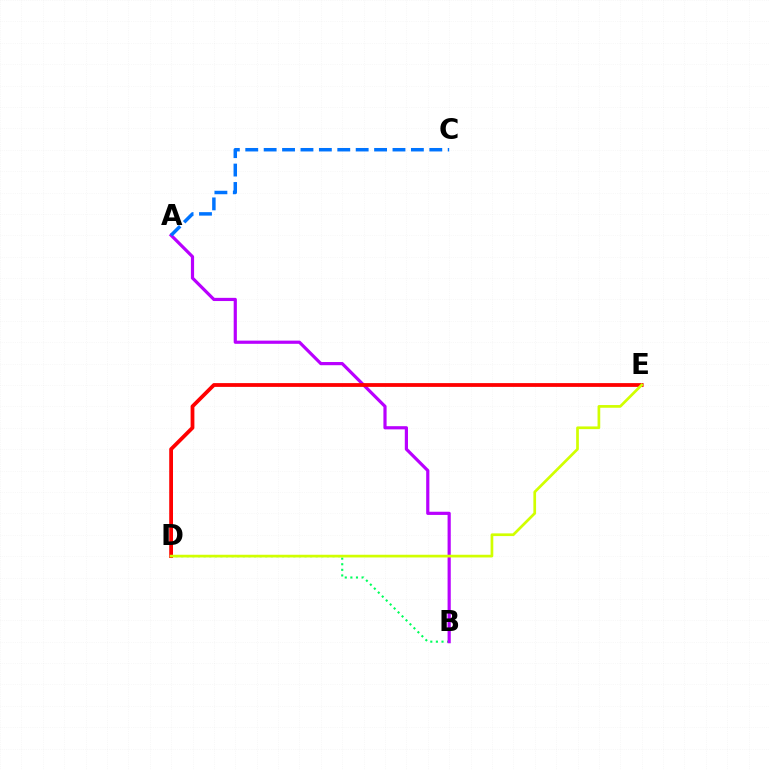{('B', 'D'): [{'color': '#00ff5c', 'line_style': 'dotted', 'thickness': 1.52}], ('A', 'B'): [{'color': '#b900ff', 'line_style': 'solid', 'thickness': 2.29}], ('A', 'C'): [{'color': '#0074ff', 'line_style': 'dashed', 'thickness': 2.5}], ('D', 'E'): [{'color': '#ff0000', 'line_style': 'solid', 'thickness': 2.72}, {'color': '#d1ff00', 'line_style': 'solid', 'thickness': 1.95}]}